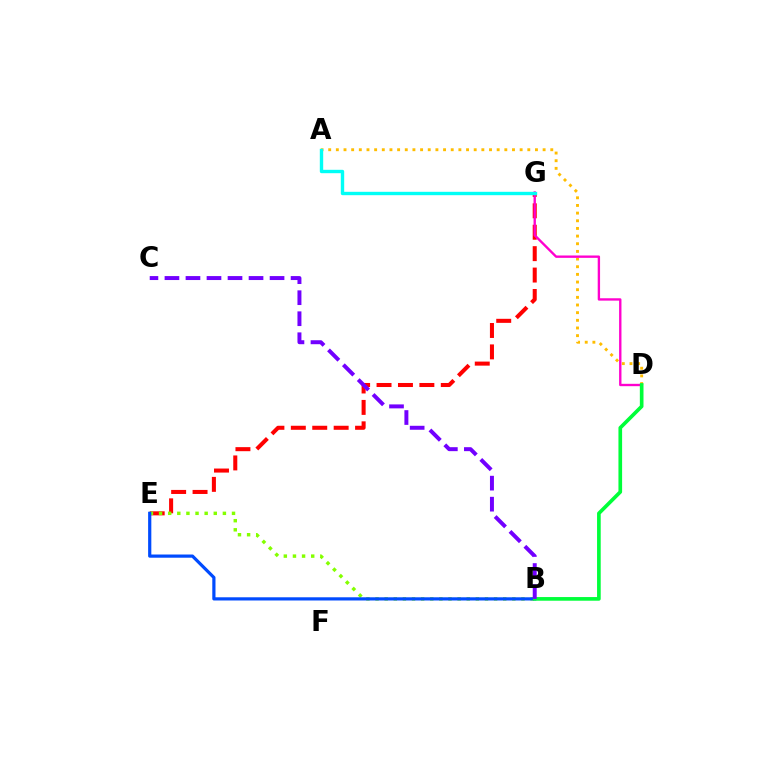{('E', 'G'): [{'color': '#ff0000', 'line_style': 'dashed', 'thickness': 2.91}], ('A', 'D'): [{'color': '#ffbd00', 'line_style': 'dotted', 'thickness': 2.08}], ('B', 'E'): [{'color': '#84ff00', 'line_style': 'dotted', 'thickness': 2.48}, {'color': '#004bff', 'line_style': 'solid', 'thickness': 2.31}], ('D', 'G'): [{'color': '#ff00cf', 'line_style': 'solid', 'thickness': 1.7}], ('B', 'D'): [{'color': '#00ff39', 'line_style': 'solid', 'thickness': 2.64}], ('B', 'C'): [{'color': '#7200ff', 'line_style': 'dashed', 'thickness': 2.86}], ('A', 'G'): [{'color': '#00fff6', 'line_style': 'solid', 'thickness': 2.43}]}